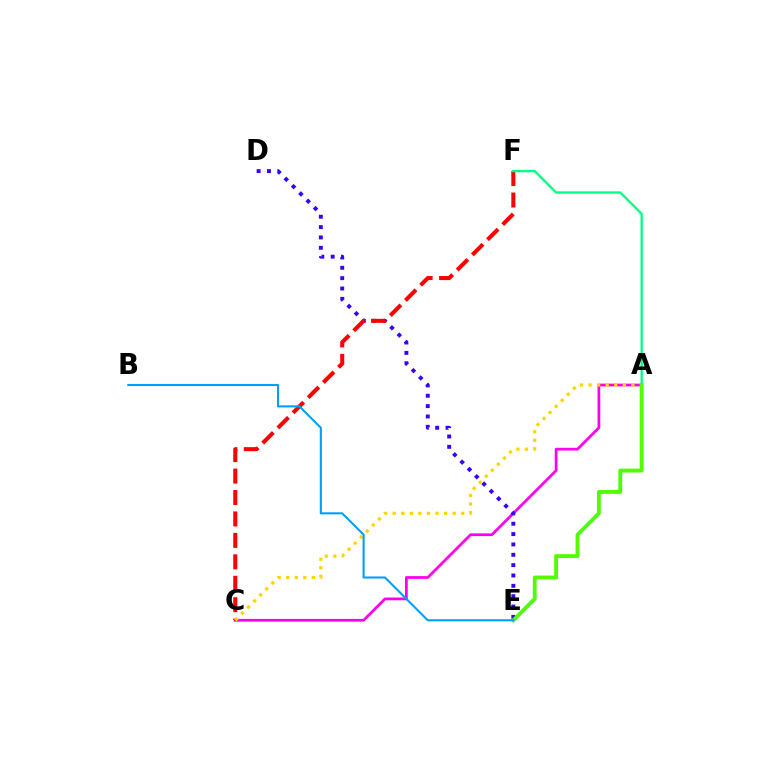{('A', 'C'): [{'color': '#ff00ed', 'line_style': 'solid', 'thickness': 1.98}, {'color': '#ffd500', 'line_style': 'dotted', 'thickness': 2.33}], ('D', 'E'): [{'color': '#3700ff', 'line_style': 'dotted', 'thickness': 2.81}], ('C', 'F'): [{'color': '#ff0000', 'line_style': 'dashed', 'thickness': 2.91}], ('A', 'F'): [{'color': '#00ff86', 'line_style': 'solid', 'thickness': 1.69}], ('A', 'E'): [{'color': '#4fff00', 'line_style': 'solid', 'thickness': 2.77}], ('B', 'E'): [{'color': '#009eff', 'line_style': 'solid', 'thickness': 1.5}]}